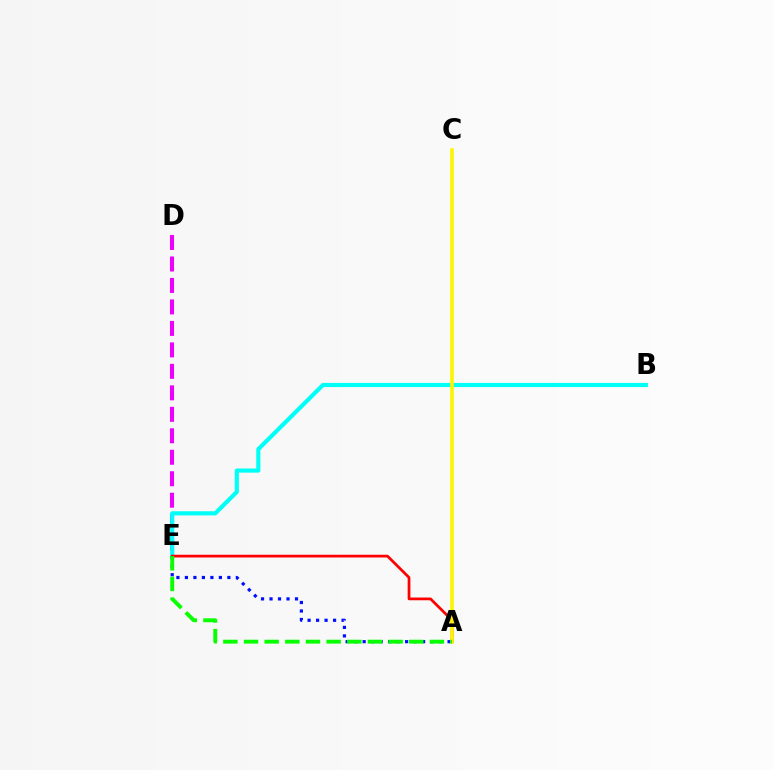{('D', 'E'): [{'color': '#ee00ff', 'line_style': 'dashed', 'thickness': 2.92}], ('B', 'E'): [{'color': '#00fff6', 'line_style': 'solid', 'thickness': 2.98}], ('A', 'E'): [{'color': '#ff0000', 'line_style': 'solid', 'thickness': 1.97}, {'color': '#0010ff', 'line_style': 'dotted', 'thickness': 2.31}, {'color': '#08ff00', 'line_style': 'dashed', 'thickness': 2.81}], ('A', 'C'): [{'color': '#fcf500', 'line_style': 'solid', 'thickness': 2.57}]}